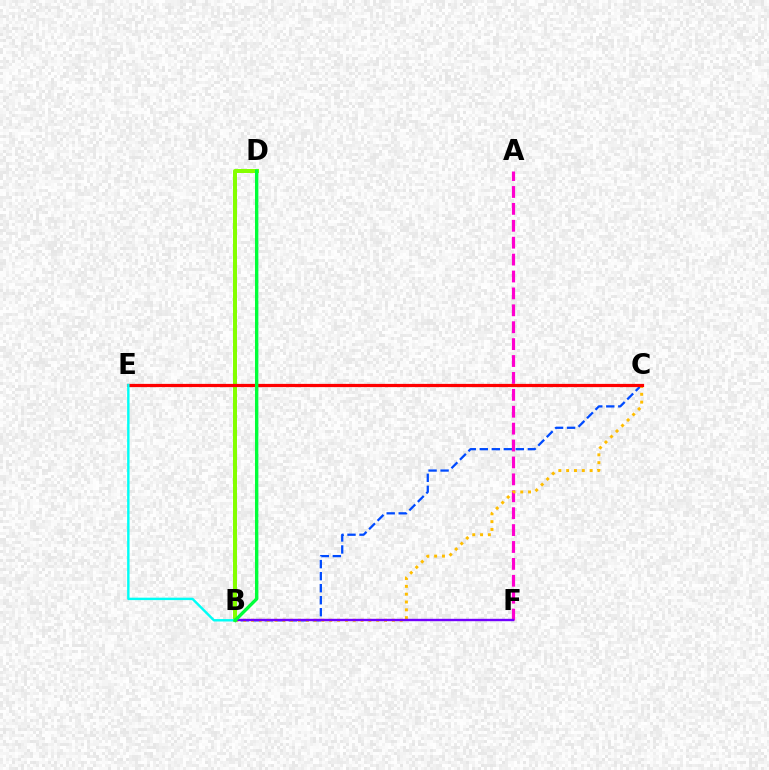{('B', 'D'): [{'color': '#84ff00', 'line_style': 'solid', 'thickness': 2.88}, {'color': '#00ff39', 'line_style': 'solid', 'thickness': 2.42}], ('B', 'C'): [{'color': '#004bff', 'line_style': 'dashed', 'thickness': 1.63}, {'color': '#ffbd00', 'line_style': 'dotted', 'thickness': 2.13}], ('A', 'F'): [{'color': '#ff00cf', 'line_style': 'dashed', 'thickness': 2.3}], ('C', 'E'): [{'color': '#ff0000', 'line_style': 'solid', 'thickness': 2.32}], ('B', 'F'): [{'color': '#7200ff', 'line_style': 'solid', 'thickness': 1.72}], ('B', 'E'): [{'color': '#00fff6', 'line_style': 'solid', 'thickness': 1.74}]}